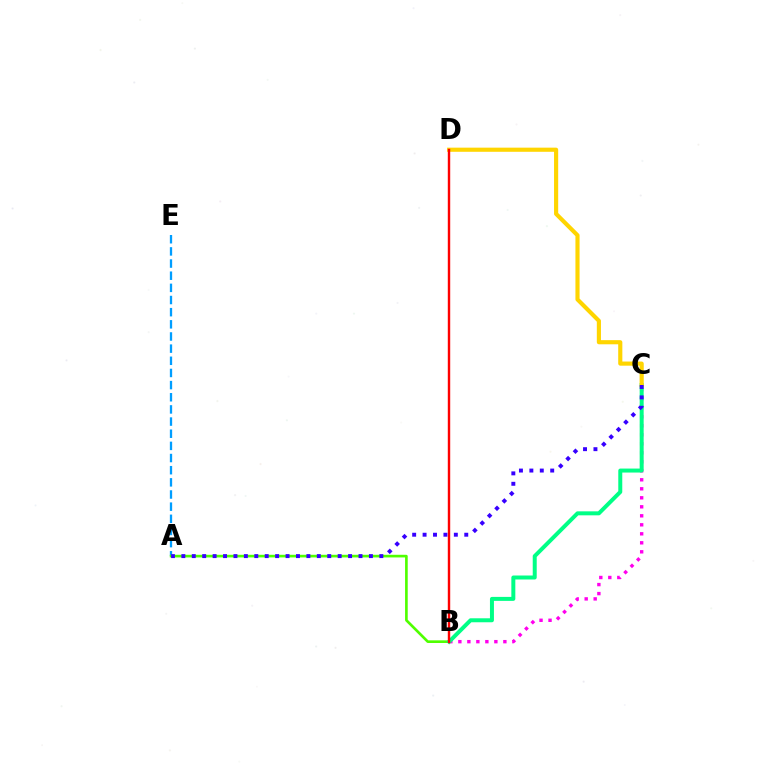{('B', 'C'): [{'color': '#ff00ed', 'line_style': 'dotted', 'thickness': 2.45}, {'color': '#00ff86', 'line_style': 'solid', 'thickness': 2.87}], ('A', 'E'): [{'color': '#009eff', 'line_style': 'dashed', 'thickness': 1.65}], ('A', 'B'): [{'color': '#4fff00', 'line_style': 'solid', 'thickness': 1.91}], ('C', 'D'): [{'color': '#ffd500', 'line_style': 'solid', 'thickness': 2.98}], ('B', 'D'): [{'color': '#ff0000', 'line_style': 'solid', 'thickness': 1.74}], ('A', 'C'): [{'color': '#3700ff', 'line_style': 'dotted', 'thickness': 2.83}]}